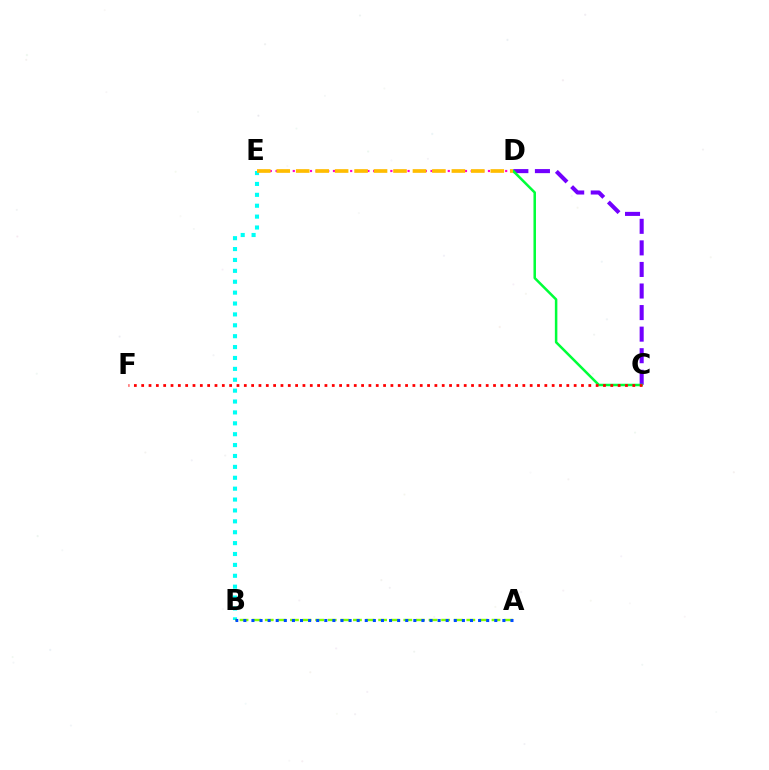{('D', 'E'): [{'color': '#ff00cf', 'line_style': 'dotted', 'thickness': 1.56}, {'color': '#ffbd00', 'line_style': 'dashed', 'thickness': 2.64}], ('B', 'E'): [{'color': '#00fff6', 'line_style': 'dotted', 'thickness': 2.96}], ('A', 'B'): [{'color': '#84ff00', 'line_style': 'dashed', 'thickness': 1.71}, {'color': '#004bff', 'line_style': 'dotted', 'thickness': 2.2}], ('C', 'D'): [{'color': '#7200ff', 'line_style': 'dashed', 'thickness': 2.93}, {'color': '#00ff39', 'line_style': 'solid', 'thickness': 1.81}], ('C', 'F'): [{'color': '#ff0000', 'line_style': 'dotted', 'thickness': 1.99}]}